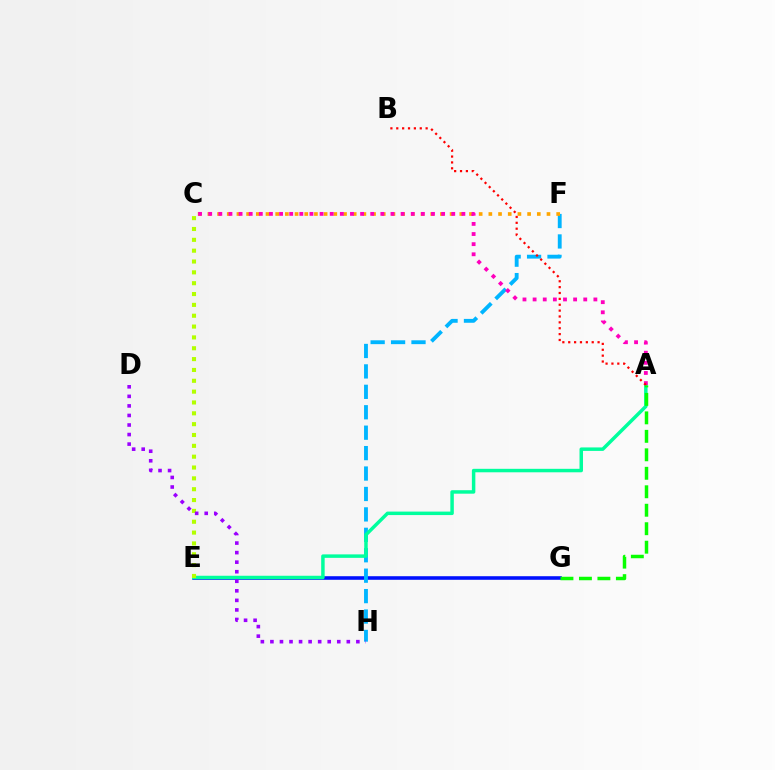{('E', 'G'): [{'color': '#0010ff', 'line_style': 'solid', 'thickness': 2.57}], ('F', 'H'): [{'color': '#00b5ff', 'line_style': 'dashed', 'thickness': 2.78}], ('A', 'E'): [{'color': '#00ff9d', 'line_style': 'solid', 'thickness': 2.5}], ('A', 'G'): [{'color': '#08ff00', 'line_style': 'dashed', 'thickness': 2.51}], ('C', 'E'): [{'color': '#b3ff00', 'line_style': 'dotted', 'thickness': 2.95}], ('C', 'F'): [{'color': '#ffa500', 'line_style': 'dotted', 'thickness': 2.63}], ('A', 'C'): [{'color': '#ff00bd', 'line_style': 'dotted', 'thickness': 2.75}], ('D', 'H'): [{'color': '#9b00ff', 'line_style': 'dotted', 'thickness': 2.59}], ('A', 'B'): [{'color': '#ff0000', 'line_style': 'dotted', 'thickness': 1.6}]}